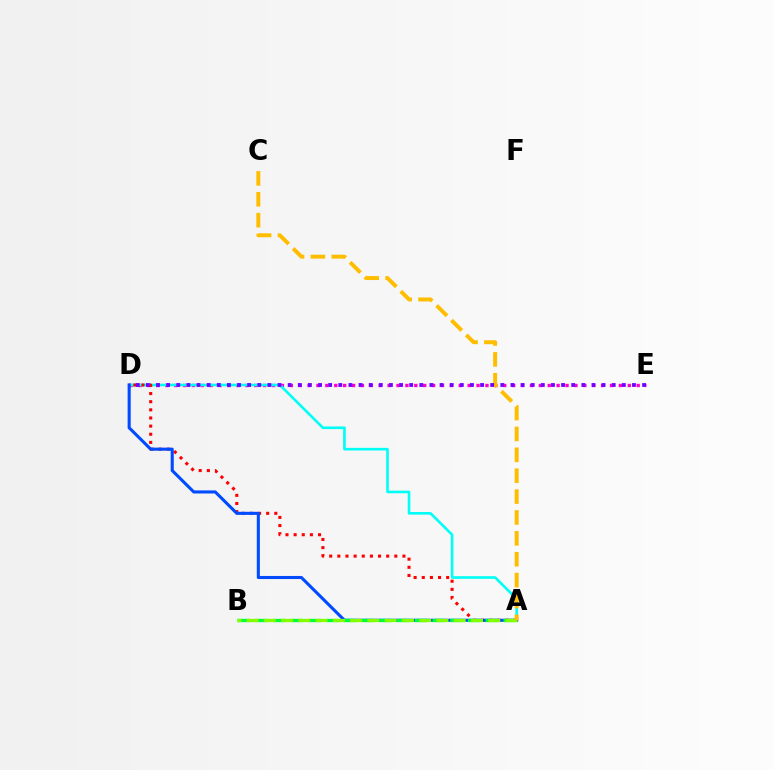{('D', 'E'): [{'color': '#ff00cf', 'line_style': 'dotted', 'thickness': 2.42}, {'color': '#7200ff', 'line_style': 'dotted', 'thickness': 2.75}], ('A', 'D'): [{'color': '#00fff6', 'line_style': 'solid', 'thickness': 1.89}, {'color': '#ff0000', 'line_style': 'dotted', 'thickness': 2.21}, {'color': '#004bff', 'line_style': 'solid', 'thickness': 2.22}], ('A', 'B'): [{'color': '#00ff39', 'line_style': 'dashed', 'thickness': 2.41}, {'color': '#84ff00', 'line_style': 'dashed', 'thickness': 2.34}], ('A', 'C'): [{'color': '#ffbd00', 'line_style': 'dashed', 'thickness': 2.84}]}